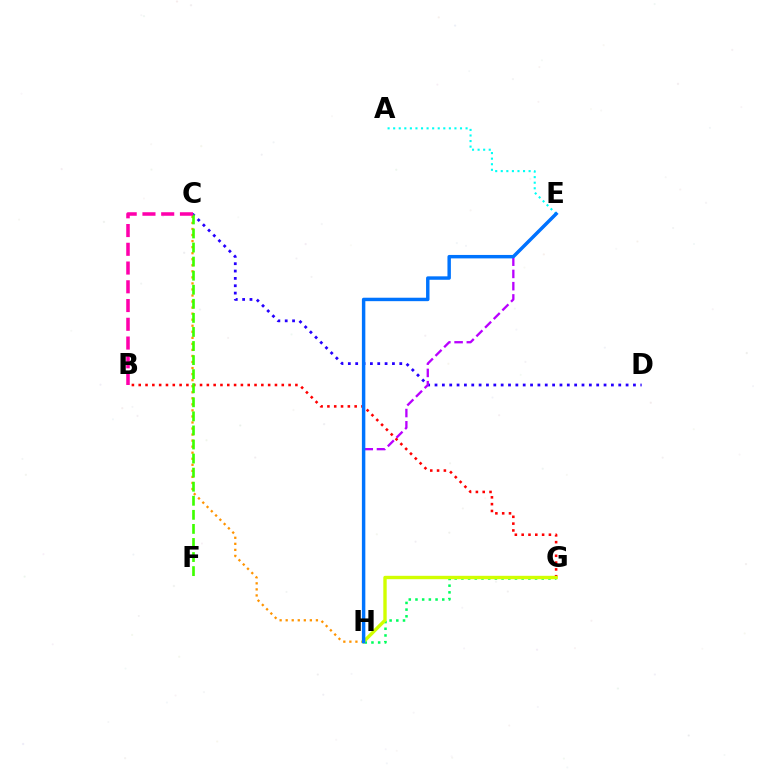{('C', 'D'): [{'color': '#2500ff', 'line_style': 'dotted', 'thickness': 2.0}], ('G', 'H'): [{'color': '#00ff5c', 'line_style': 'dotted', 'thickness': 1.82}, {'color': '#d1ff00', 'line_style': 'solid', 'thickness': 2.44}], ('C', 'H'): [{'color': '#ff9400', 'line_style': 'dotted', 'thickness': 1.64}], ('B', 'G'): [{'color': '#ff0000', 'line_style': 'dotted', 'thickness': 1.85}], ('C', 'F'): [{'color': '#3dff00', 'line_style': 'dashed', 'thickness': 1.91}], ('E', 'H'): [{'color': '#b900ff', 'line_style': 'dashed', 'thickness': 1.66}, {'color': '#0074ff', 'line_style': 'solid', 'thickness': 2.48}], ('A', 'E'): [{'color': '#00fff6', 'line_style': 'dotted', 'thickness': 1.51}], ('B', 'C'): [{'color': '#ff00ac', 'line_style': 'dashed', 'thickness': 2.55}]}